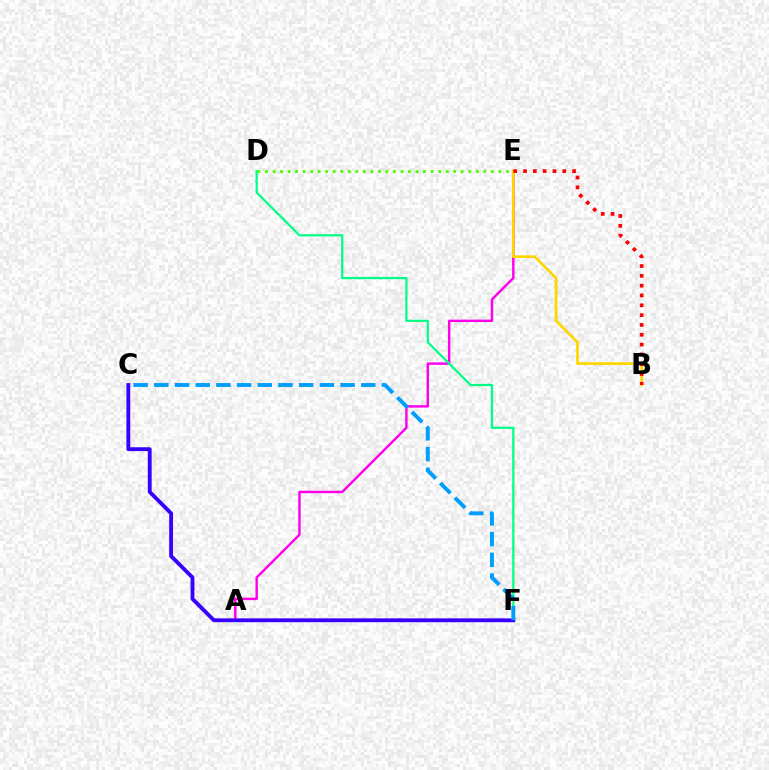{('A', 'E'): [{'color': '#ff00ed', 'line_style': 'solid', 'thickness': 1.77}], ('B', 'E'): [{'color': '#ffd500', 'line_style': 'solid', 'thickness': 1.92}, {'color': '#ff0000', 'line_style': 'dotted', 'thickness': 2.67}], ('D', 'F'): [{'color': '#00ff86', 'line_style': 'solid', 'thickness': 1.61}], ('C', 'F'): [{'color': '#3700ff', 'line_style': 'solid', 'thickness': 2.77}, {'color': '#009eff', 'line_style': 'dashed', 'thickness': 2.81}], ('D', 'E'): [{'color': '#4fff00', 'line_style': 'dotted', 'thickness': 2.05}]}